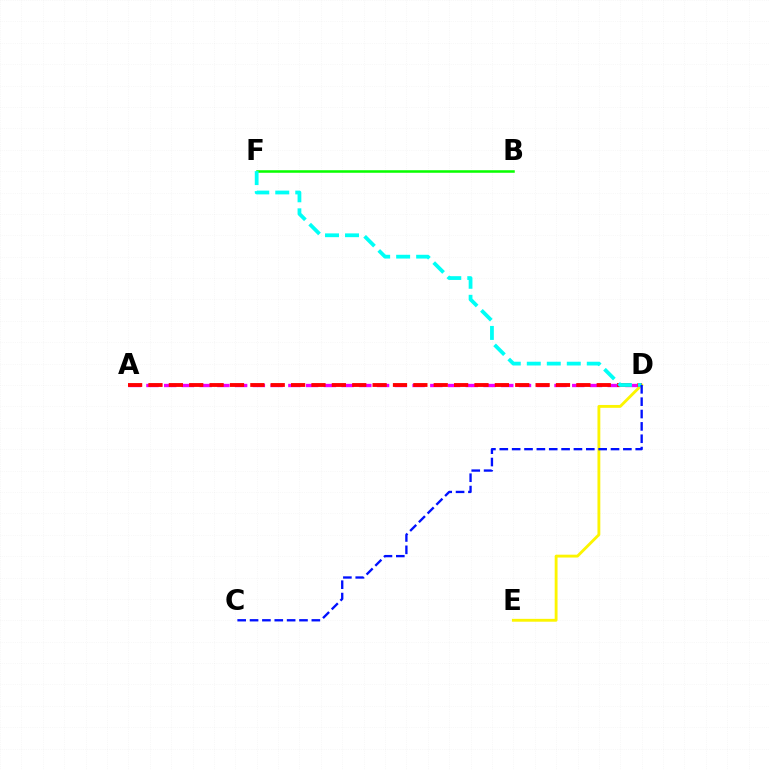{('D', 'E'): [{'color': '#fcf500', 'line_style': 'solid', 'thickness': 2.05}], ('A', 'D'): [{'color': '#ee00ff', 'line_style': 'dashed', 'thickness': 2.41}, {'color': '#ff0000', 'line_style': 'dashed', 'thickness': 2.77}], ('B', 'F'): [{'color': '#08ff00', 'line_style': 'solid', 'thickness': 1.82}], ('D', 'F'): [{'color': '#00fff6', 'line_style': 'dashed', 'thickness': 2.72}], ('C', 'D'): [{'color': '#0010ff', 'line_style': 'dashed', 'thickness': 1.68}]}